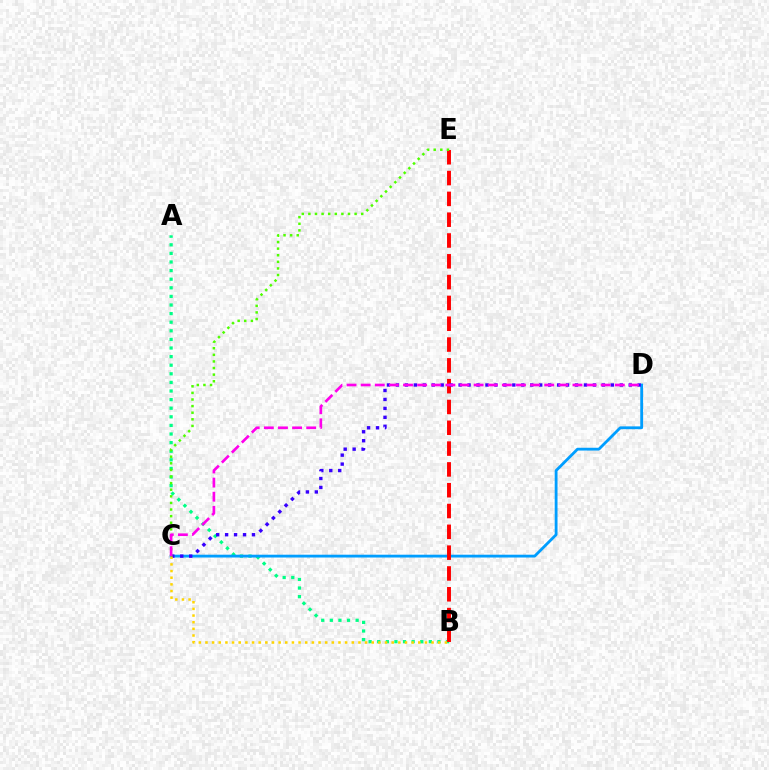{('A', 'B'): [{'color': '#00ff86', 'line_style': 'dotted', 'thickness': 2.34}], ('C', 'D'): [{'color': '#009eff', 'line_style': 'solid', 'thickness': 2.03}, {'color': '#3700ff', 'line_style': 'dotted', 'thickness': 2.43}, {'color': '#ff00ed', 'line_style': 'dashed', 'thickness': 1.92}], ('B', 'E'): [{'color': '#ff0000', 'line_style': 'dashed', 'thickness': 2.83}], ('C', 'E'): [{'color': '#4fff00', 'line_style': 'dotted', 'thickness': 1.79}], ('B', 'C'): [{'color': '#ffd500', 'line_style': 'dotted', 'thickness': 1.81}]}